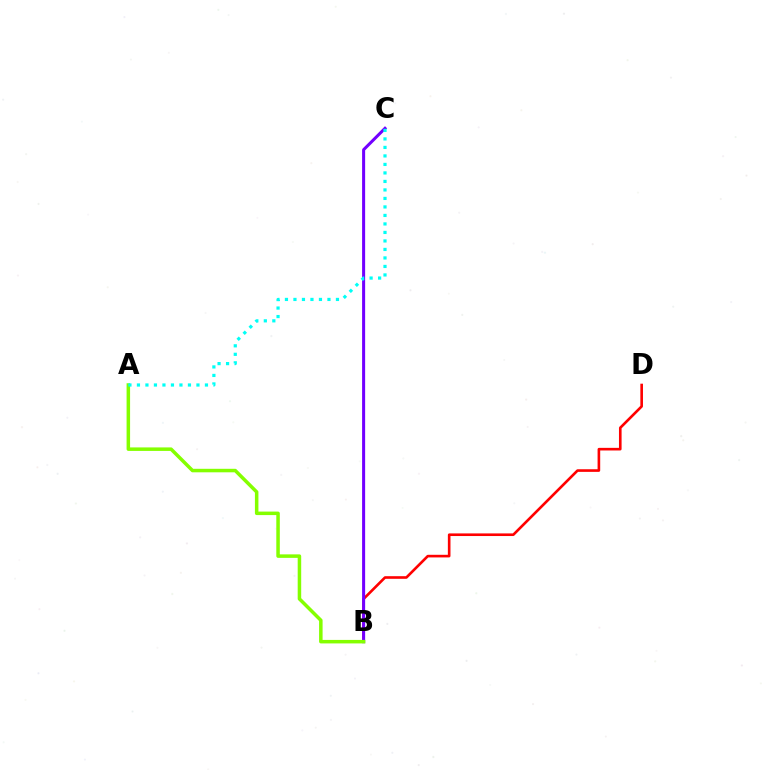{('B', 'D'): [{'color': '#ff0000', 'line_style': 'solid', 'thickness': 1.89}], ('B', 'C'): [{'color': '#7200ff', 'line_style': 'solid', 'thickness': 2.18}], ('A', 'B'): [{'color': '#84ff00', 'line_style': 'solid', 'thickness': 2.52}], ('A', 'C'): [{'color': '#00fff6', 'line_style': 'dotted', 'thickness': 2.31}]}